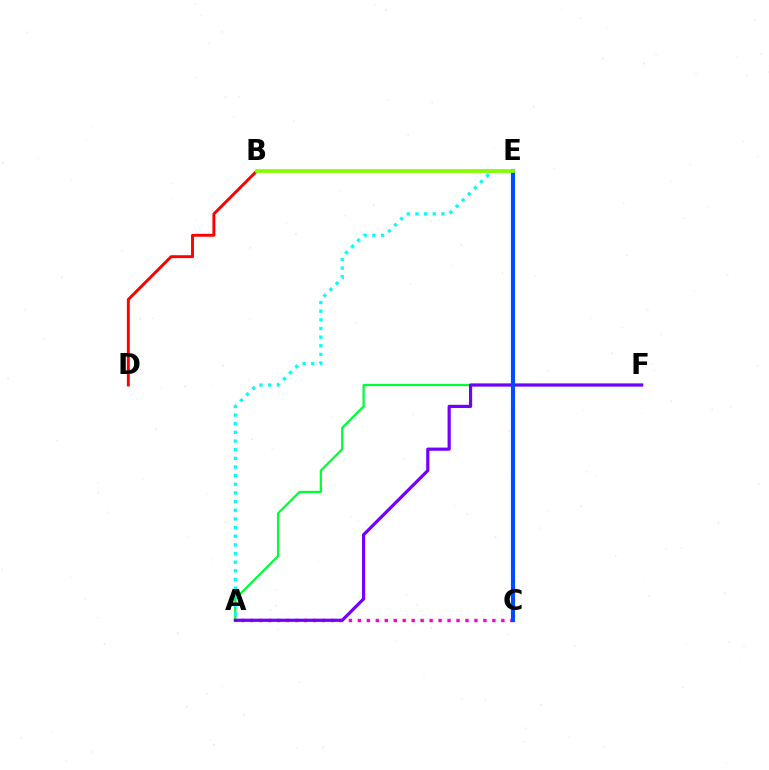{('A', 'F'): [{'color': '#00ff39', 'line_style': 'solid', 'thickness': 1.62}, {'color': '#7200ff', 'line_style': 'solid', 'thickness': 2.29}], ('A', 'C'): [{'color': '#ff00cf', 'line_style': 'dotted', 'thickness': 2.44}], ('A', 'E'): [{'color': '#00fff6', 'line_style': 'dotted', 'thickness': 2.35}], ('C', 'E'): [{'color': '#ffbd00', 'line_style': 'dotted', 'thickness': 2.08}, {'color': '#004bff', 'line_style': 'solid', 'thickness': 2.97}], ('B', 'D'): [{'color': '#ff0000', 'line_style': 'solid', 'thickness': 2.1}], ('B', 'E'): [{'color': '#84ff00', 'line_style': 'solid', 'thickness': 2.69}]}